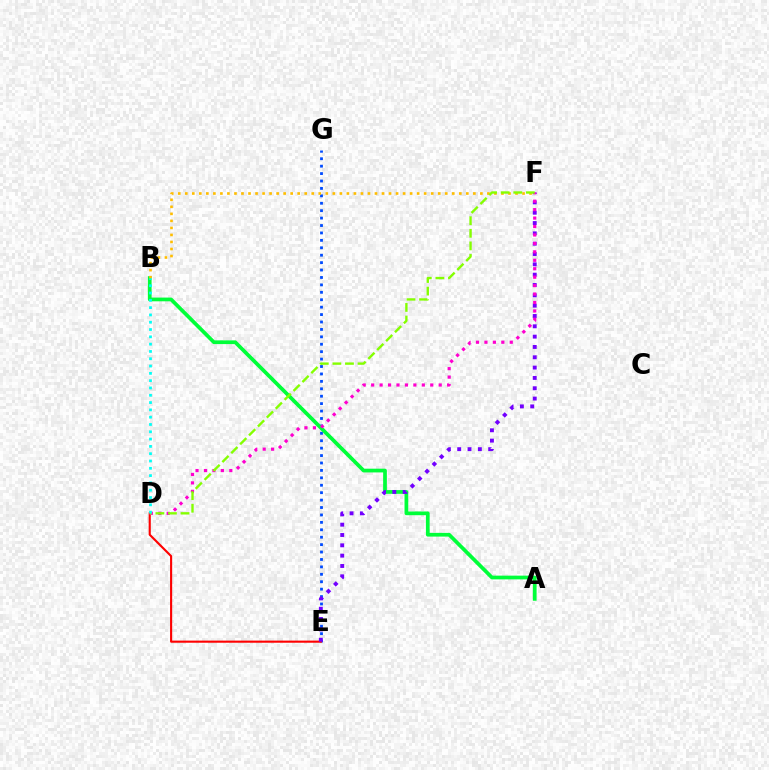{('E', 'G'): [{'color': '#004bff', 'line_style': 'dotted', 'thickness': 2.02}], ('A', 'B'): [{'color': '#00ff39', 'line_style': 'solid', 'thickness': 2.69}], ('B', 'F'): [{'color': '#ffbd00', 'line_style': 'dotted', 'thickness': 1.91}], ('D', 'E'): [{'color': '#ff0000', 'line_style': 'solid', 'thickness': 1.52}], ('E', 'F'): [{'color': '#7200ff', 'line_style': 'dotted', 'thickness': 2.81}], ('D', 'F'): [{'color': '#ff00cf', 'line_style': 'dotted', 'thickness': 2.29}, {'color': '#84ff00', 'line_style': 'dashed', 'thickness': 1.71}], ('B', 'D'): [{'color': '#00fff6', 'line_style': 'dotted', 'thickness': 1.98}]}